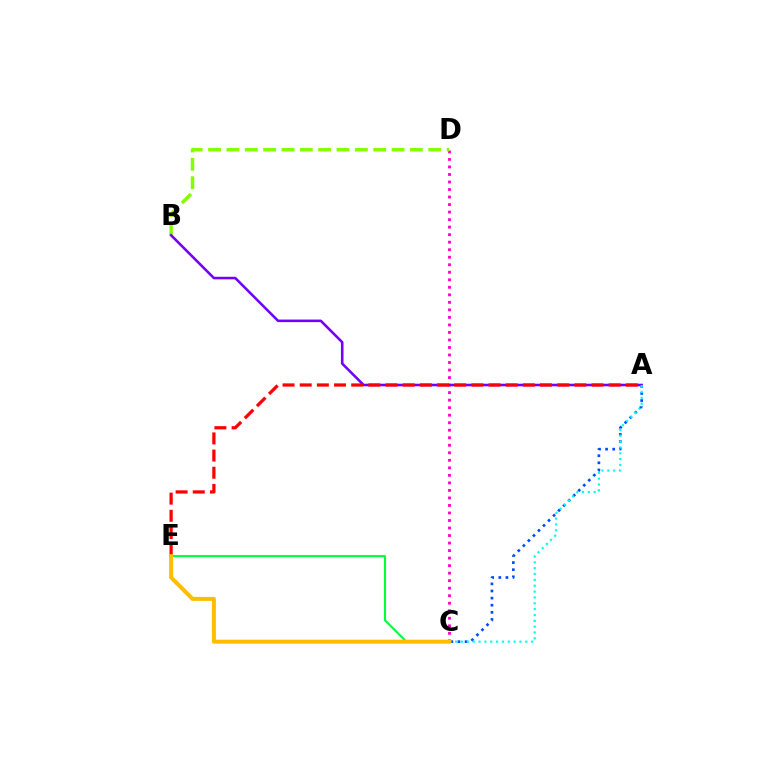{('C', 'D'): [{'color': '#ff00cf', 'line_style': 'dotted', 'thickness': 2.04}], ('B', 'D'): [{'color': '#84ff00', 'line_style': 'dashed', 'thickness': 2.49}], ('A', 'C'): [{'color': '#004bff', 'line_style': 'dotted', 'thickness': 1.93}, {'color': '#00fff6', 'line_style': 'dotted', 'thickness': 1.59}], ('A', 'B'): [{'color': '#7200ff', 'line_style': 'solid', 'thickness': 1.85}], ('C', 'E'): [{'color': '#00ff39', 'line_style': 'solid', 'thickness': 1.51}, {'color': '#ffbd00', 'line_style': 'solid', 'thickness': 2.87}], ('A', 'E'): [{'color': '#ff0000', 'line_style': 'dashed', 'thickness': 2.33}]}